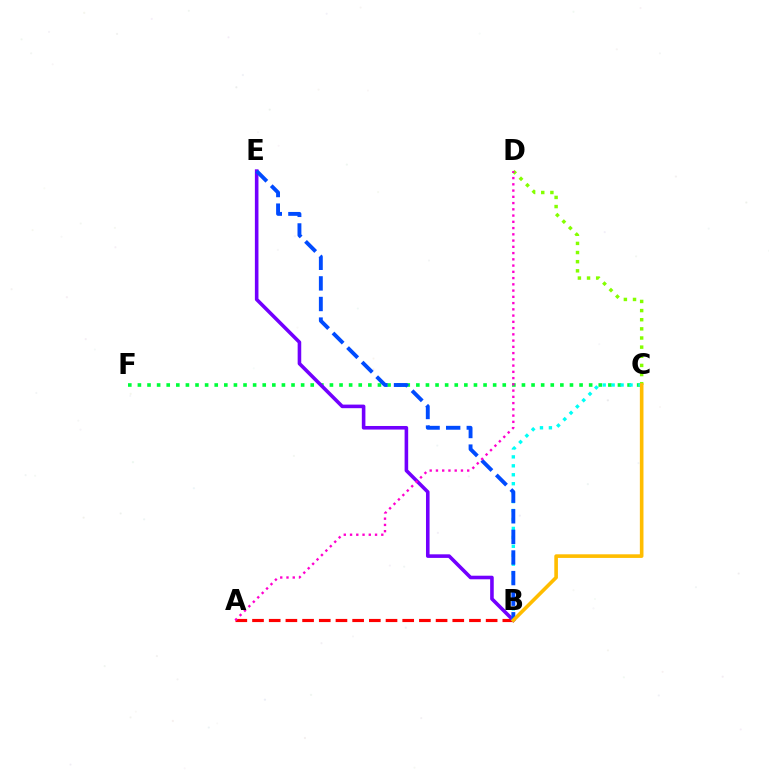{('C', 'F'): [{'color': '#00ff39', 'line_style': 'dotted', 'thickness': 2.61}], ('A', 'B'): [{'color': '#ff0000', 'line_style': 'dashed', 'thickness': 2.27}], ('B', 'E'): [{'color': '#7200ff', 'line_style': 'solid', 'thickness': 2.58}, {'color': '#004bff', 'line_style': 'dashed', 'thickness': 2.8}], ('C', 'D'): [{'color': '#84ff00', 'line_style': 'dotted', 'thickness': 2.48}], ('B', 'C'): [{'color': '#00fff6', 'line_style': 'dotted', 'thickness': 2.43}, {'color': '#ffbd00', 'line_style': 'solid', 'thickness': 2.61}], ('A', 'D'): [{'color': '#ff00cf', 'line_style': 'dotted', 'thickness': 1.7}]}